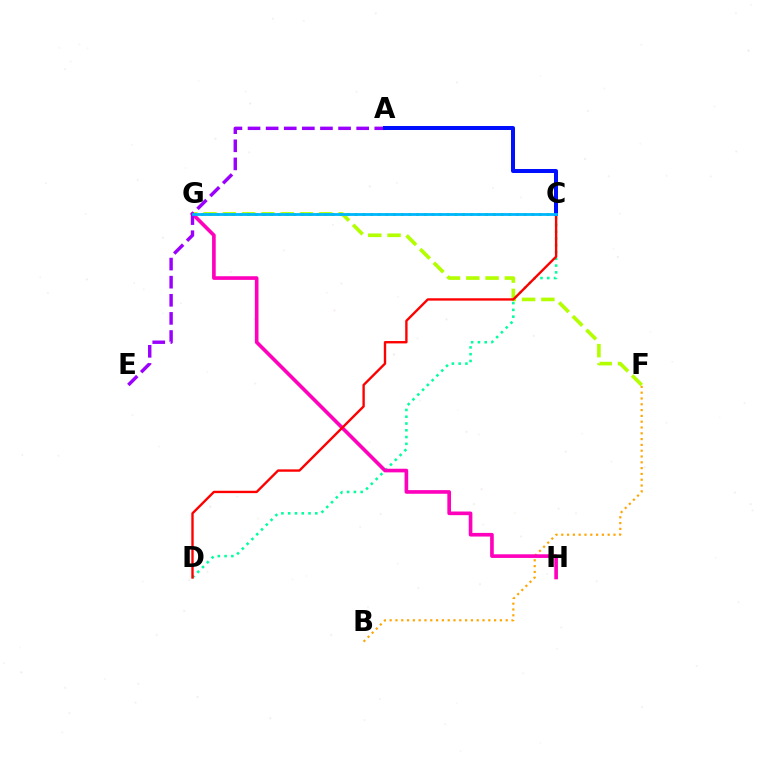{('F', 'G'): [{'color': '#b3ff00', 'line_style': 'dashed', 'thickness': 2.62}], ('B', 'F'): [{'color': '#ffa500', 'line_style': 'dotted', 'thickness': 1.58}], ('C', 'D'): [{'color': '#00ff9d', 'line_style': 'dotted', 'thickness': 1.84}, {'color': '#ff0000', 'line_style': 'solid', 'thickness': 1.71}], ('C', 'G'): [{'color': '#08ff00', 'line_style': 'dotted', 'thickness': 2.09}, {'color': '#00b5ff', 'line_style': 'solid', 'thickness': 2.01}], ('G', 'H'): [{'color': '#ff00bd', 'line_style': 'solid', 'thickness': 2.62}], ('A', 'E'): [{'color': '#9b00ff', 'line_style': 'dashed', 'thickness': 2.46}], ('A', 'C'): [{'color': '#0010ff', 'line_style': 'solid', 'thickness': 2.88}]}